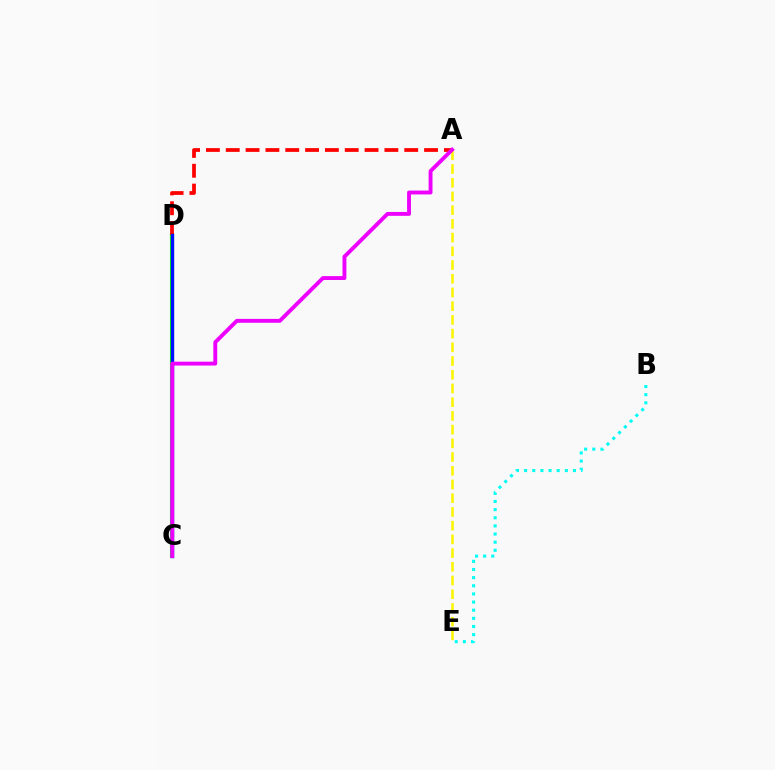{('C', 'D'): [{'color': '#08ff00', 'line_style': 'solid', 'thickness': 2.96}, {'color': '#0010ff', 'line_style': 'solid', 'thickness': 2.4}], ('B', 'E'): [{'color': '#00fff6', 'line_style': 'dotted', 'thickness': 2.21}], ('A', 'E'): [{'color': '#fcf500', 'line_style': 'dashed', 'thickness': 1.86}], ('A', 'D'): [{'color': '#ff0000', 'line_style': 'dashed', 'thickness': 2.69}], ('A', 'C'): [{'color': '#ee00ff', 'line_style': 'solid', 'thickness': 2.8}]}